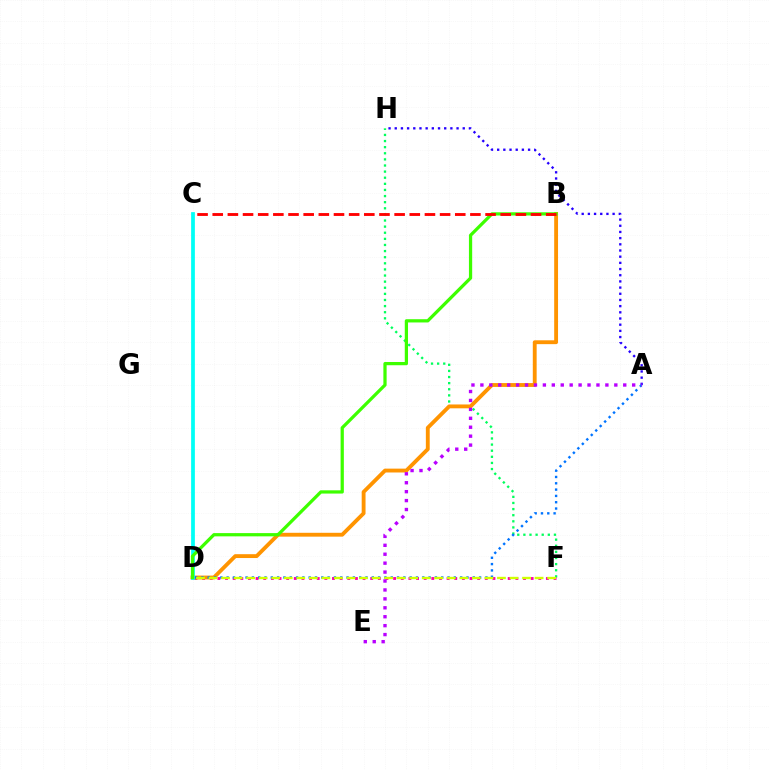{('F', 'H'): [{'color': '#00ff5c', 'line_style': 'dotted', 'thickness': 1.66}], ('D', 'F'): [{'color': '#ff00ac', 'line_style': 'dotted', 'thickness': 2.08}, {'color': '#d1ff00', 'line_style': 'dashed', 'thickness': 1.7}], ('A', 'H'): [{'color': '#2500ff', 'line_style': 'dotted', 'thickness': 1.68}], ('B', 'D'): [{'color': '#ff9400', 'line_style': 'solid', 'thickness': 2.77}, {'color': '#3dff00', 'line_style': 'solid', 'thickness': 2.33}], ('A', 'D'): [{'color': '#0074ff', 'line_style': 'dotted', 'thickness': 1.71}], ('C', 'D'): [{'color': '#00fff6', 'line_style': 'solid', 'thickness': 2.7}], ('A', 'E'): [{'color': '#b900ff', 'line_style': 'dotted', 'thickness': 2.43}], ('B', 'C'): [{'color': '#ff0000', 'line_style': 'dashed', 'thickness': 2.06}]}